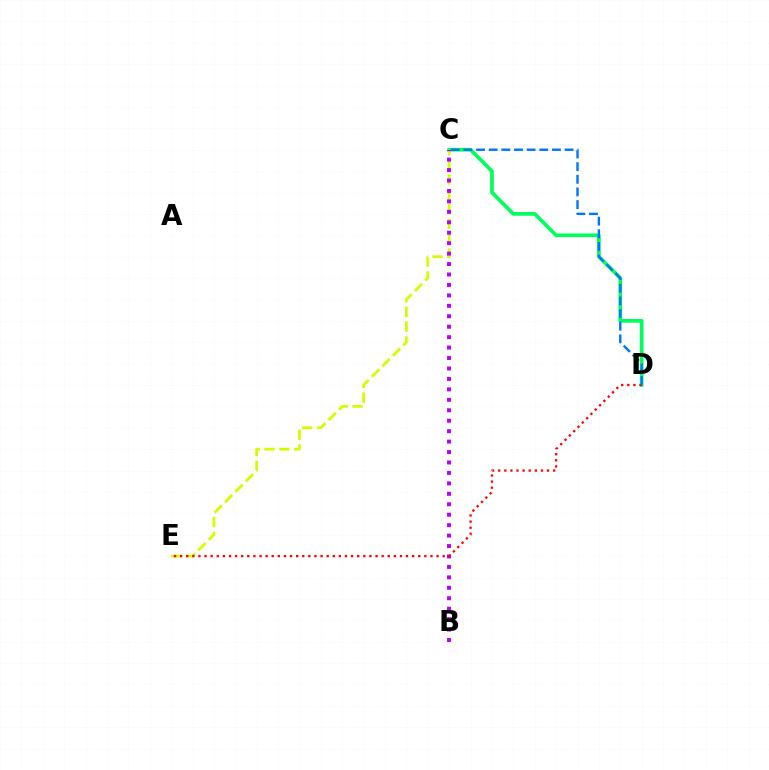{('C', 'D'): [{'color': '#00ff5c', 'line_style': 'solid', 'thickness': 2.66}, {'color': '#0074ff', 'line_style': 'dashed', 'thickness': 1.72}], ('C', 'E'): [{'color': '#d1ff00', 'line_style': 'dashed', 'thickness': 2.01}], ('B', 'C'): [{'color': '#b900ff', 'line_style': 'dotted', 'thickness': 2.84}], ('D', 'E'): [{'color': '#ff0000', 'line_style': 'dotted', 'thickness': 1.66}]}